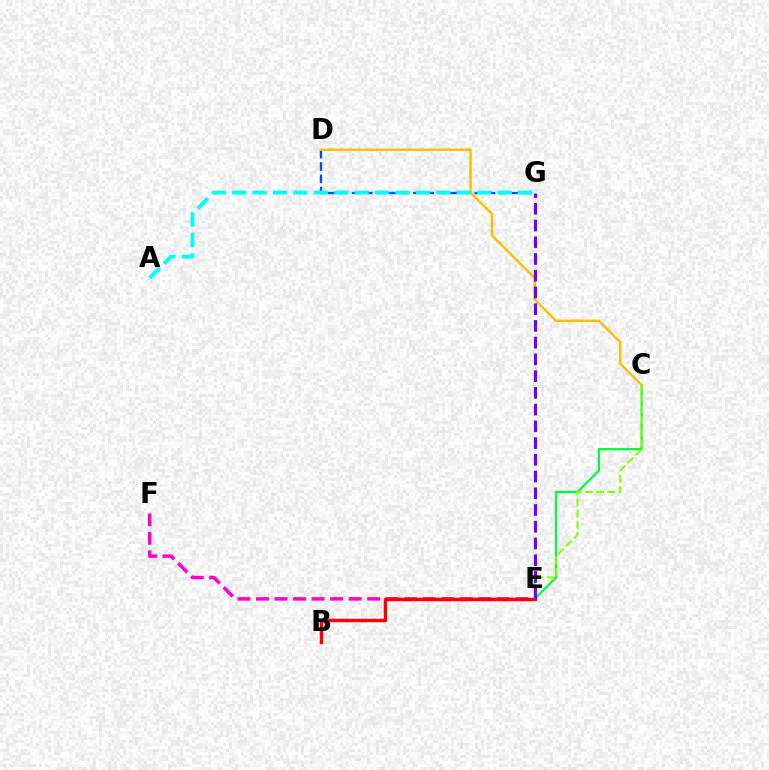{('D', 'G'): [{'color': '#004bff', 'line_style': 'dashed', 'thickness': 1.67}], ('E', 'F'): [{'color': '#ff00cf', 'line_style': 'dashed', 'thickness': 2.52}], ('C', 'E'): [{'color': '#00ff39', 'line_style': 'solid', 'thickness': 1.6}, {'color': '#84ff00', 'line_style': 'dashed', 'thickness': 1.51}], ('B', 'E'): [{'color': '#ff0000', 'line_style': 'solid', 'thickness': 2.49}], ('C', 'D'): [{'color': '#ffbd00', 'line_style': 'solid', 'thickness': 1.74}], ('A', 'G'): [{'color': '#00fff6', 'line_style': 'dashed', 'thickness': 2.77}], ('E', 'G'): [{'color': '#7200ff', 'line_style': 'dashed', 'thickness': 2.27}]}